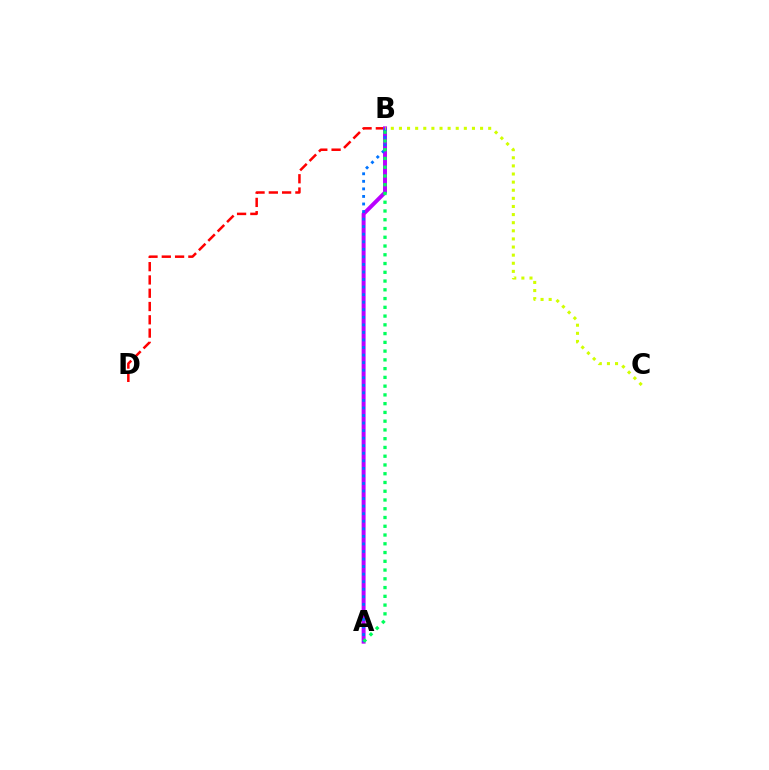{('B', 'D'): [{'color': '#ff0000', 'line_style': 'dashed', 'thickness': 1.8}], ('A', 'B'): [{'color': '#b900ff', 'line_style': 'solid', 'thickness': 2.84}, {'color': '#0074ff', 'line_style': 'dotted', 'thickness': 2.05}, {'color': '#00ff5c', 'line_style': 'dotted', 'thickness': 2.38}], ('B', 'C'): [{'color': '#d1ff00', 'line_style': 'dotted', 'thickness': 2.2}]}